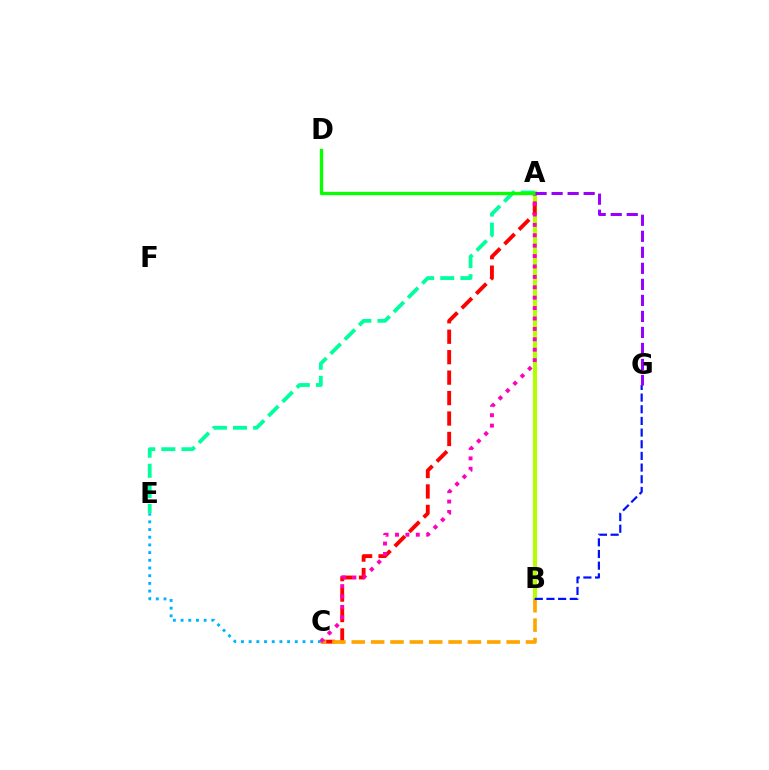{('A', 'B'): [{'color': '#b3ff00', 'line_style': 'solid', 'thickness': 2.95}], ('A', 'C'): [{'color': '#ff0000', 'line_style': 'dashed', 'thickness': 2.78}, {'color': '#ff00bd', 'line_style': 'dotted', 'thickness': 2.83}], ('B', 'C'): [{'color': '#ffa500', 'line_style': 'dashed', 'thickness': 2.63}], ('B', 'G'): [{'color': '#0010ff', 'line_style': 'dashed', 'thickness': 1.58}], ('A', 'E'): [{'color': '#00ff9d', 'line_style': 'dashed', 'thickness': 2.73}], ('C', 'E'): [{'color': '#00b5ff', 'line_style': 'dotted', 'thickness': 2.09}], ('A', 'D'): [{'color': '#08ff00', 'line_style': 'solid', 'thickness': 2.39}], ('A', 'G'): [{'color': '#9b00ff', 'line_style': 'dashed', 'thickness': 2.18}]}